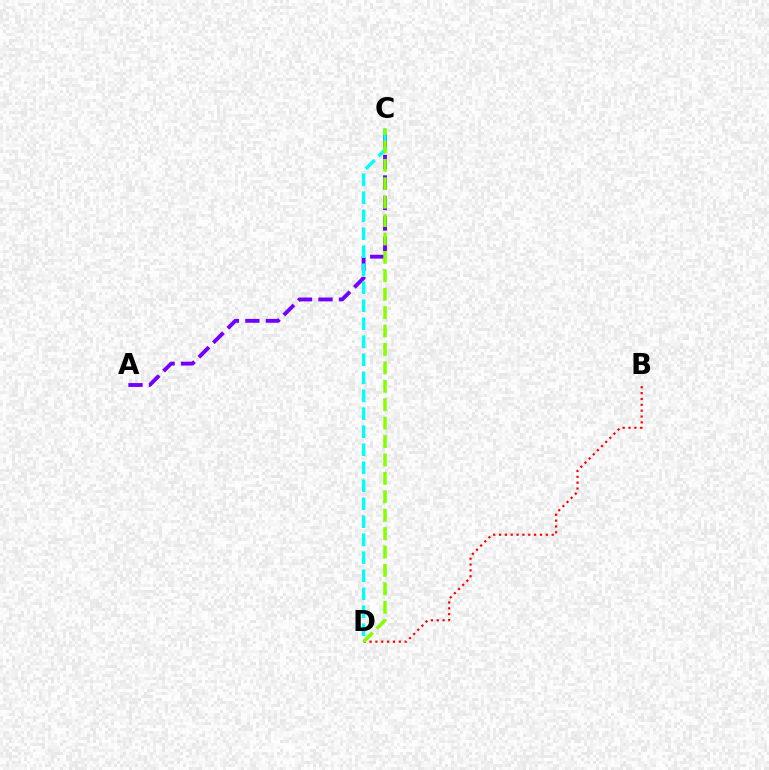{('A', 'C'): [{'color': '#7200ff', 'line_style': 'dashed', 'thickness': 2.78}], ('B', 'D'): [{'color': '#ff0000', 'line_style': 'dotted', 'thickness': 1.59}], ('C', 'D'): [{'color': '#00fff6', 'line_style': 'dashed', 'thickness': 2.45}, {'color': '#84ff00', 'line_style': 'dashed', 'thickness': 2.5}]}